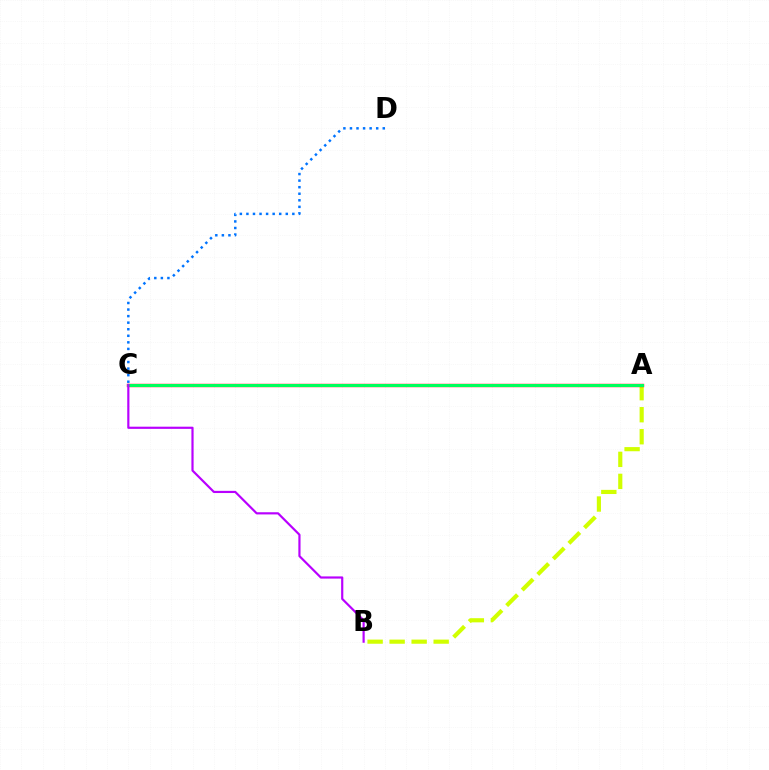{('A', 'B'): [{'color': '#d1ff00', 'line_style': 'dashed', 'thickness': 2.99}], ('A', 'C'): [{'color': '#ff0000', 'line_style': 'solid', 'thickness': 2.44}, {'color': '#00ff5c', 'line_style': 'solid', 'thickness': 2.16}], ('C', 'D'): [{'color': '#0074ff', 'line_style': 'dotted', 'thickness': 1.78}], ('B', 'C'): [{'color': '#b900ff', 'line_style': 'solid', 'thickness': 1.57}]}